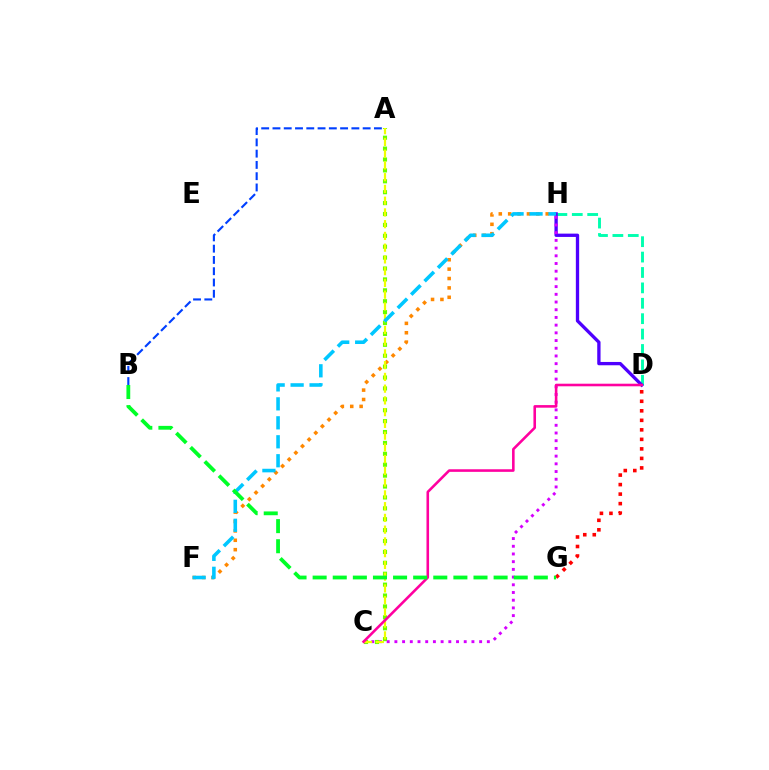{('F', 'H'): [{'color': '#ff8800', 'line_style': 'dotted', 'thickness': 2.55}, {'color': '#00c7ff', 'line_style': 'dashed', 'thickness': 2.58}], ('A', 'C'): [{'color': '#66ff00', 'line_style': 'dotted', 'thickness': 2.96}, {'color': '#eeff00', 'line_style': 'dashed', 'thickness': 1.6}], ('D', 'H'): [{'color': '#00ffaf', 'line_style': 'dashed', 'thickness': 2.09}, {'color': '#4f00ff', 'line_style': 'solid', 'thickness': 2.39}], ('D', 'G'): [{'color': '#ff0000', 'line_style': 'dotted', 'thickness': 2.59}], ('C', 'H'): [{'color': '#d600ff', 'line_style': 'dotted', 'thickness': 2.09}], ('A', 'B'): [{'color': '#003fff', 'line_style': 'dashed', 'thickness': 1.53}], ('C', 'D'): [{'color': '#ff00a0', 'line_style': 'solid', 'thickness': 1.86}], ('B', 'G'): [{'color': '#00ff27', 'line_style': 'dashed', 'thickness': 2.73}]}